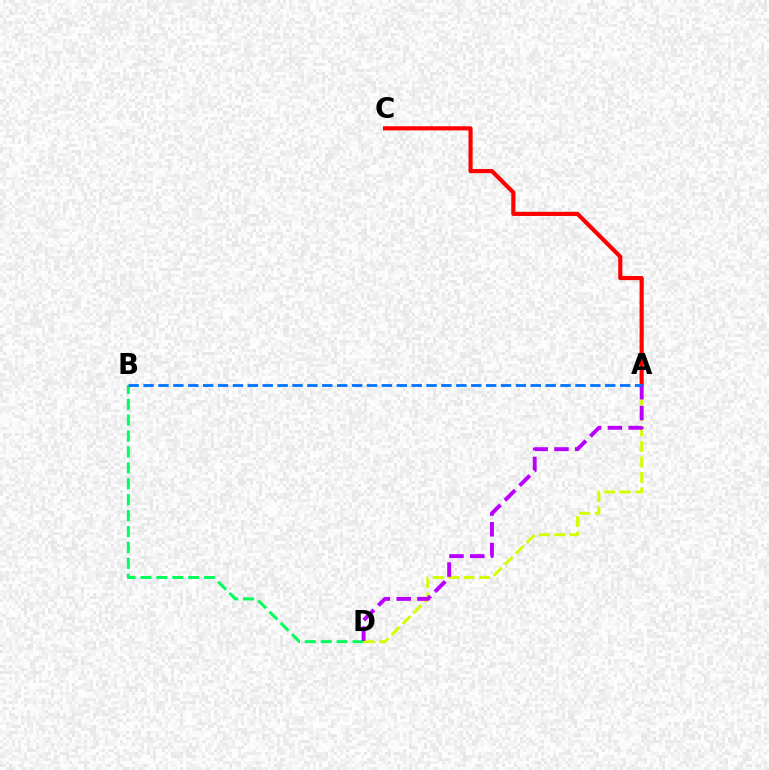{('A', 'C'): [{'color': '#ff0000', 'line_style': 'solid', 'thickness': 2.99}], ('A', 'D'): [{'color': '#d1ff00', 'line_style': 'dashed', 'thickness': 2.1}, {'color': '#b900ff', 'line_style': 'dashed', 'thickness': 2.82}], ('B', 'D'): [{'color': '#00ff5c', 'line_style': 'dashed', 'thickness': 2.16}], ('A', 'B'): [{'color': '#0074ff', 'line_style': 'dashed', 'thickness': 2.02}]}